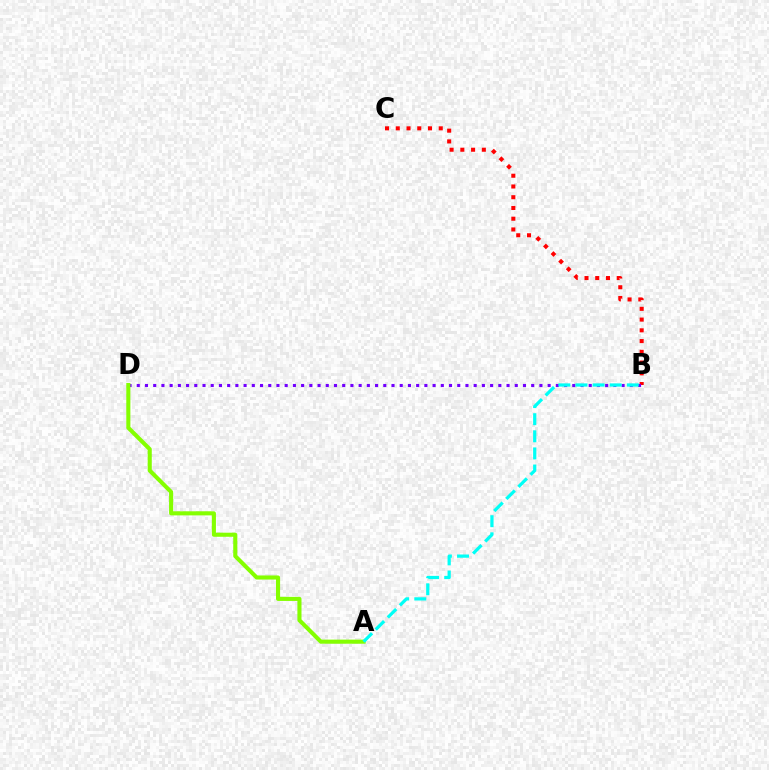{('B', 'C'): [{'color': '#ff0000', 'line_style': 'dotted', 'thickness': 2.92}], ('B', 'D'): [{'color': '#7200ff', 'line_style': 'dotted', 'thickness': 2.23}], ('A', 'D'): [{'color': '#84ff00', 'line_style': 'solid', 'thickness': 2.95}], ('A', 'B'): [{'color': '#00fff6', 'line_style': 'dashed', 'thickness': 2.32}]}